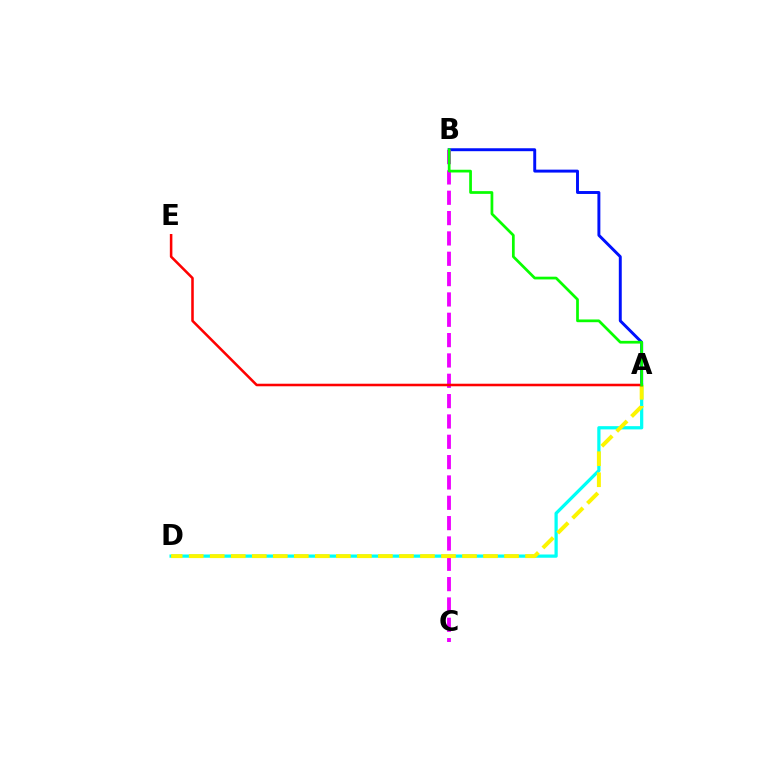{('A', 'B'): [{'color': '#0010ff', 'line_style': 'solid', 'thickness': 2.11}, {'color': '#08ff00', 'line_style': 'solid', 'thickness': 1.97}], ('A', 'D'): [{'color': '#00fff6', 'line_style': 'solid', 'thickness': 2.34}, {'color': '#fcf500', 'line_style': 'dashed', 'thickness': 2.86}], ('B', 'C'): [{'color': '#ee00ff', 'line_style': 'dashed', 'thickness': 2.76}], ('A', 'E'): [{'color': '#ff0000', 'line_style': 'solid', 'thickness': 1.83}]}